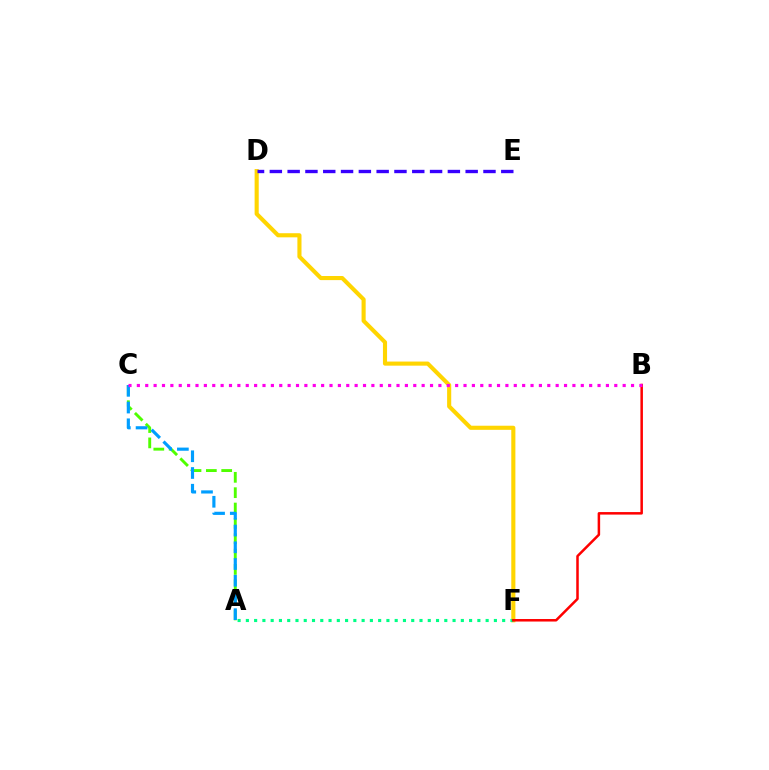{('A', 'C'): [{'color': '#4fff00', 'line_style': 'dashed', 'thickness': 2.09}, {'color': '#009eff', 'line_style': 'dashed', 'thickness': 2.27}], ('D', 'F'): [{'color': '#ffd500', 'line_style': 'solid', 'thickness': 2.96}], ('D', 'E'): [{'color': '#3700ff', 'line_style': 'dashed', 'thickness': 2.42}], ('A', 'F'): [{'color': '#00ff86', 'line_style': 'dotted', 'thickness': 2.25}], ('B', 'F'): [{'color': '#ff0000', 'line_style': 'solid', 'thickness': 1.81}], ('B', 'C'): [{'color': '#ff00ed', 'line_style': 'dotted', 'thickness': 2.28}]}